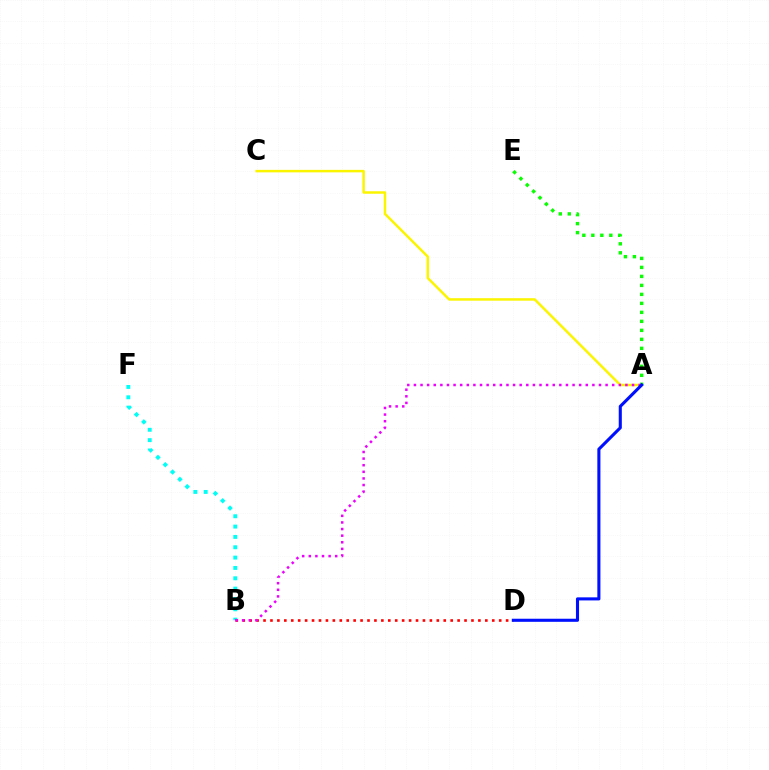{('A', 'C'): [{'color': '#fcf500', 'line_style': 'solid', 'thickness': 1.79}], ('B', 'F'): [{'color': '#00fff6', 'line_style': 'dotted', 'thickness': 2.81}], ('B', 'D'): [{'color': '#ff0000', 'line_style': 'dotted', 'thickness': 1.88}], ('A', 'E'): [{'color': '#08ff00', 'line_style': 'dotted', 'thickness': 2.44}], ('A', 'B'): [{'color': '#ee00ff', 'line_style': 'dotted', 'thickness': 1.8}], ('A', 'D'): [{'color': '#0010ff', 'line_style': 'solid', 'thickness': 2.22}]}